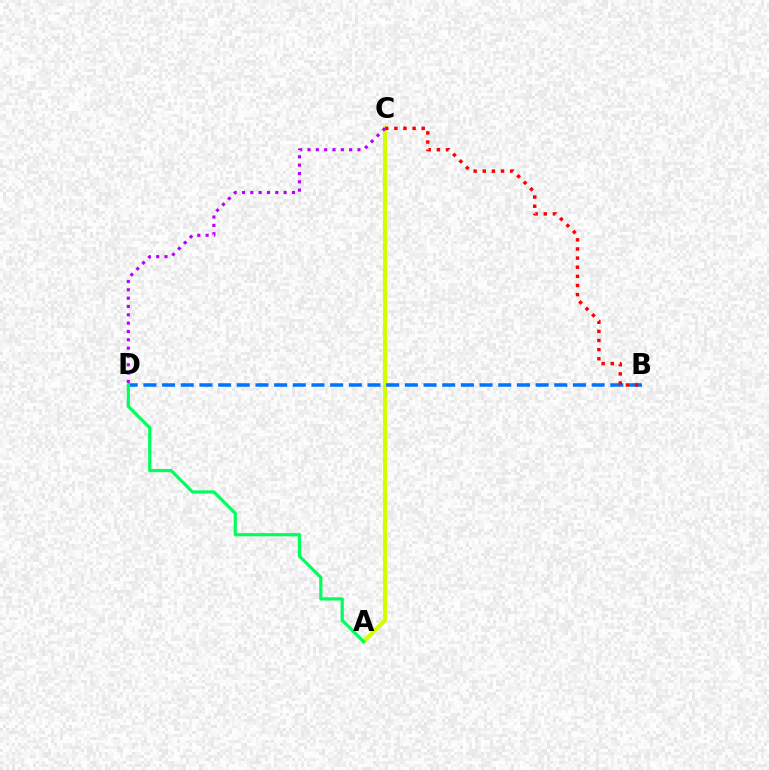{('A', 'C'): [{'color': '#d1ff00', 'line_style': 'solid', 'thickness': 2.95}], ('B', 'D'): [{'color': '#0074ff', 'line_style': 'dashed', 'thickness': 2.54}], ('B', 'C'): [{'color': '#ff0000', 'line_style': 'dotted', 'thickness': 2.48}], ('A', 'D'): [{'color': '#00ff5c', 'line_style': 'solid', 'thickness': 2.29}], ('C', 'D'): [{'color': '#b900ff', 'line_style': 'dotted', 'thickness': 2.26}]}